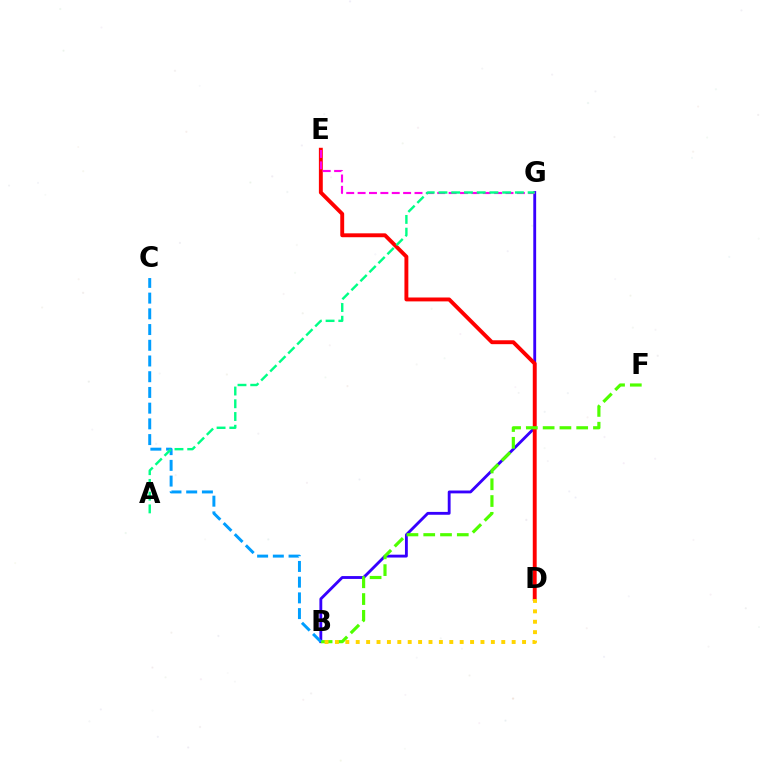{('B', 'G'): [{'color': '#3700ff', 'line_style': 'solid', 'thickness': 2.05}], ('D', 'E'): [{'color': '#ff0000', 'line_style': 'solid', 'thickness': 2.81}], ('B', 'F'): [{'color': '#4fff00', 'line_style': 'dashed', 'thickness': 2.28}], ('E', 'G'): [{'color': '#ff00ed', 'line_style': 'dashed', 'thickness': 1.55}], ('B', 'C'): [{'color': '#009eff', 'line_style': 'dashed', 'thickness': 2.14}], ('A', 'G'): [{'color': '#00ff86', 'line_style': 'dashed', 'thickness': 1.73}], ('B', 'D'): [{'color': '#ffd500', 'line_style': 'dotted', 'thickness': 2.82}]}